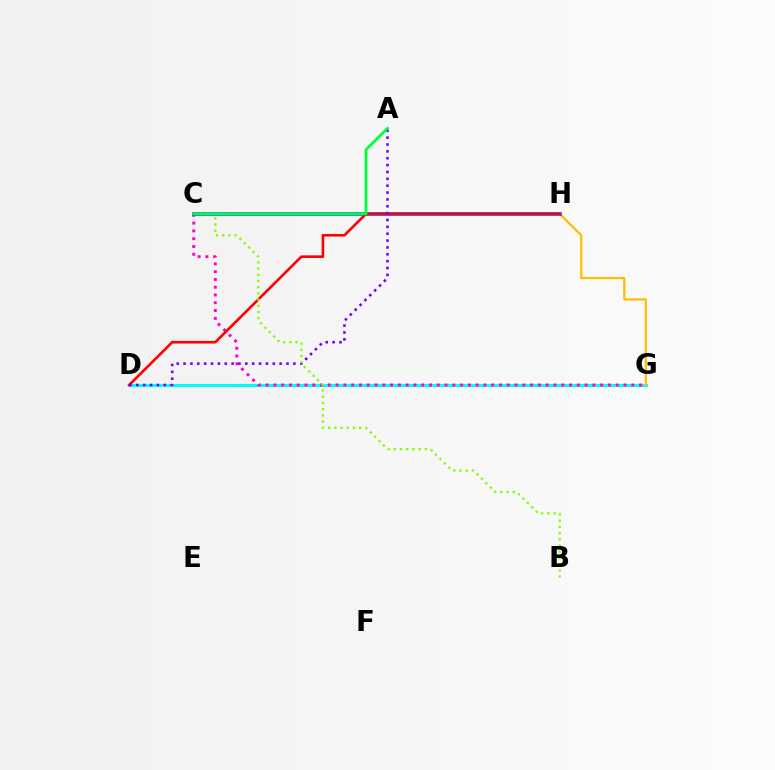{('D', 'G'): [{'color': '#00fff6', 'line_style': 'solid', 'thickness': 2.24}], ('G', 'H'): [{'color': '#ffbd00', 'line_style': 'solid', 'thickness': 1.6}], ('C', 'G'): [{'color': '#ff00cf', 'line_style': 'dotted', 'thickness': 2.11}], ('C', 'H'): [{'color': '#004bff', 'line_style': 'solid', 'thickness': 2.52}], ('D', 'H'): [{'color': '#ff0000', 'line_style': 'solid', 'thickness': 1.89}], ('A', 'D'): [{'color': '#7200ff', 'line_style': 'dotted', 'thickness': 1.86}], ('B', 'C'): [{'color': '#84ff00', 'line_style': 'dotted', 'thickness': 1.69}], ('A', 'C'): [{'color': '#00ff39', 'line_style': 'solid', 'thickness': 1.98}]}